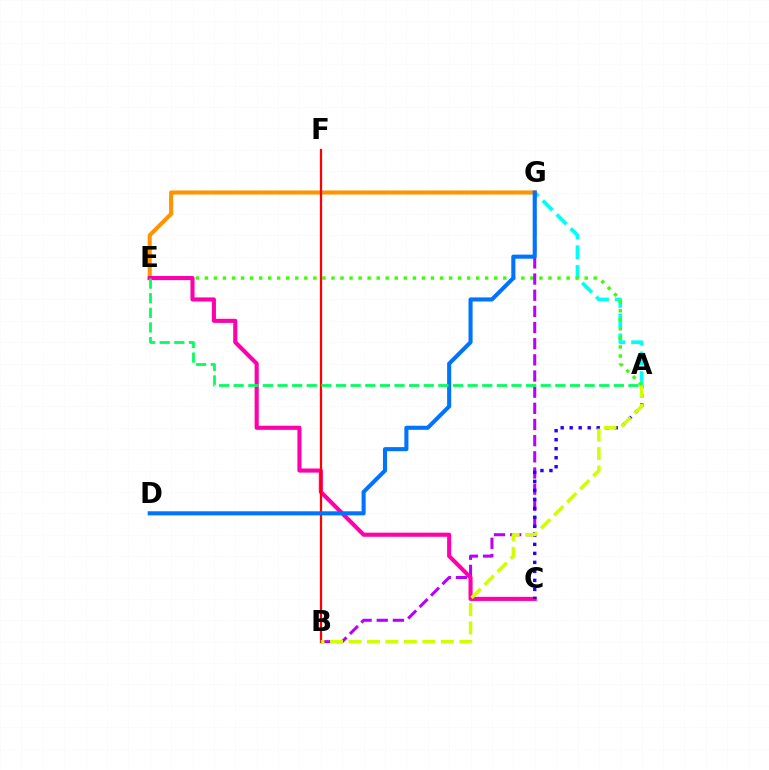{('A', 'G'): [{'color': '#00fff6', 'line_style': 'dashed', 'thickness': 2.68}], ('A', 'E'): [{'color': '#3dff00', 'line_style': 'dotted', 'thickness': 2.46}, {'color': '#00ff5c', 'line_style': 'dashed', 'thickness': 1.99}], ('E', 'G'): [{'color': '#ff9400', 'line_style': 'solid', 'thickness': 2.93}], ('B', 'G'): [{'color': '#b900ff', 'line_style': 'dashed', 'thickness': 2.2}], ('C', 'E'): [{'color': '#ff00ac', 'line_style': 'solid', 'thickness': 2.96}], ('A', 'C'): [{'color': '#2500ff', 'line_style': 'dotted', 'thickness': 2.45}], ('B', 'F'): [{'color': '#ff0000', 'line_style': 'solid', 'thickness': 1.62}], ('A', 'B'): [{'color': '#d1ff00', 'line_style': 'dashed', 'thickness': 2.51}], ('D', 'G'): [{'color': '#0074ff', 'line_style': 'solid', 'thickness': 2.94}]}